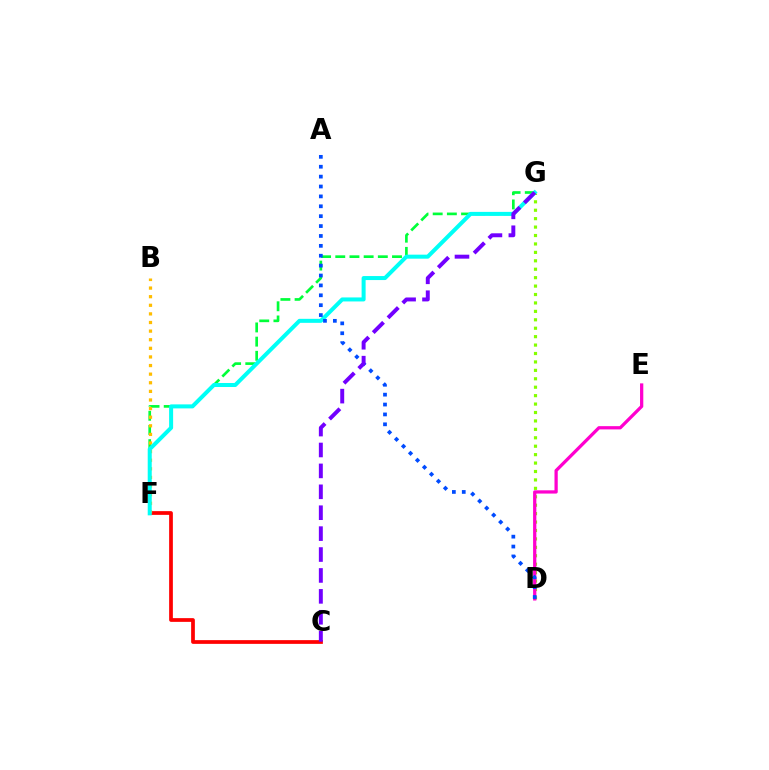{('C', 'F'): [{'color': '#ff0000', 'line_style': 'solid', 'thickness': 2.69}], ('D', 'G'): [{'color': '#84ff00', 'line_style': 'dotted', 'thickness': 2.29}], ('F', 'G'): [{'color': '#00ff39', 'line_style': 'dashed', 'thickness': 1.93}, {'color': '#00fff6', 'line_style': 'solid', 'thickness': 2.89}], ('B', 'F'): [{'color': '#ffbd00', 'line_style': 'dotted', 'thickness': 2.34}], ('D', 'E'): [{'color': '#ff00cf', 'line_style': 'solid', 'thickness': 2.34}], ('A', 'D'): [{'color': '#004bff', 'line_style': 'dotted', 'thickness': 2.69}], ('C', 'G'): [{'color': '#7200ff', 'line_style': 'dashed', 'thickness': 2.84}]}